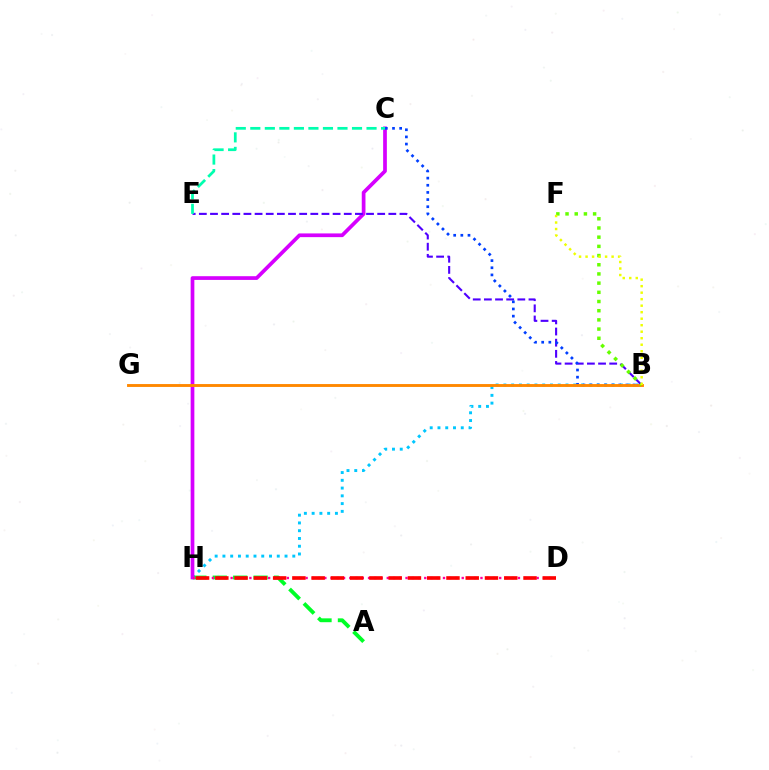{('B', 'H'): [{'color': '#00c7ff', 'line_style': 'dotted', 'thickness': 2.11}], ('A', 'H'): [{'color': '#00ff27', 'line_style': 'dashed', 'thickness': 2.77}], ('C', 'H'): [{'color': '#d600ff', 'line_style': 'solid', 'thickness': 2.67}], ('B', 'E'): [{'color': '#4f00ff', 'line_style': 'dashed', 'thickness': 1.51}], ('B', 'C'): [{'color': '#003fff', 'line_style': 'dotted', 'thickness': 1.94}], ('C', 'E'): [{'color': '#00ffaf', 'line_style': 'dashed', 'thickness': 1.97}], ('D', 'H'): [{'color': '#ff00a0', 'line_style': 'dotted', 'thickness': 1.7}, {'color': '#ff0000', 'line_style': 'dashed', 'thickness': 2.62}], ('B', 'G'): [{'color': '#ff8800', 'line_style': 'solid', 'thickness': 2.07}], ('B', 'F'): [{'color': '#66ff00', 'line_style': 'dotted', 'thickness': 2.5}, {'color': '#eeff00', 'line_style': 'dotted', 'thickness': 1.77}]}